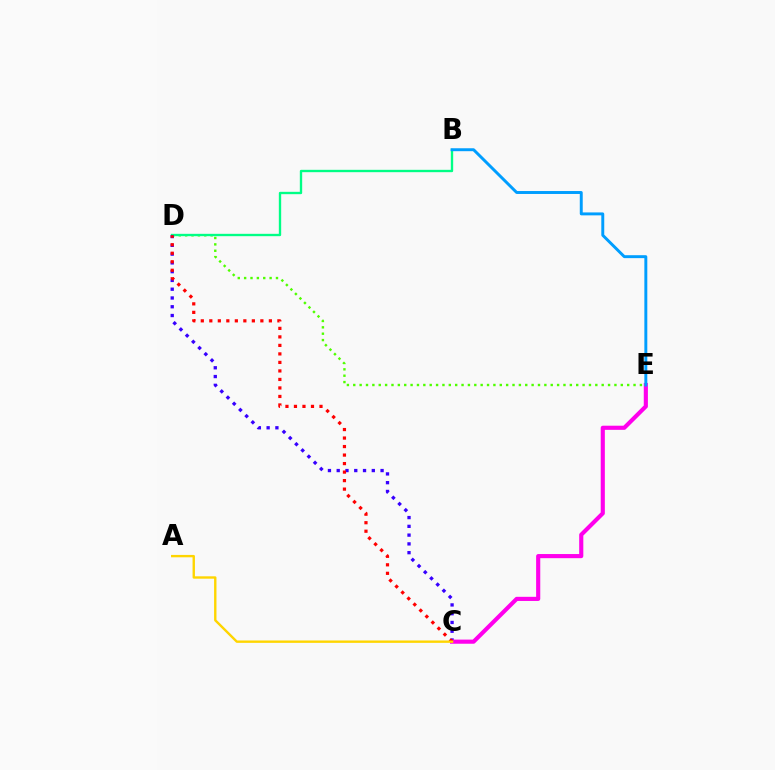{('D', 'E'): [{'color': '#4fff00', 'line_style': 'dotted', 'thickness': 1.73}], ('B', 'D'): [{'color': '#00ff86', 'line_style': 'solid', 'thickness': 1.7}], ('C', 'D'): [{'color': '#3700ff', 'line_style': 'dotted', 'thickness': 2.38}, {'color': '#ff0000', 'line_style': 'dotted', 'thickness': 2.31}], ('C', 'E'): [{'color': '#ff00ed', 'line_style': 'solid', 'thickness': 2.98}], ('B', 'E'): [{'color': '#009eff', 'line_style': 'solid', 'thickness': 2.11}], ('A', 'C'): [{'color': '#ffd500', 'line_style': 'solid', 'thickness': 1.72}]}